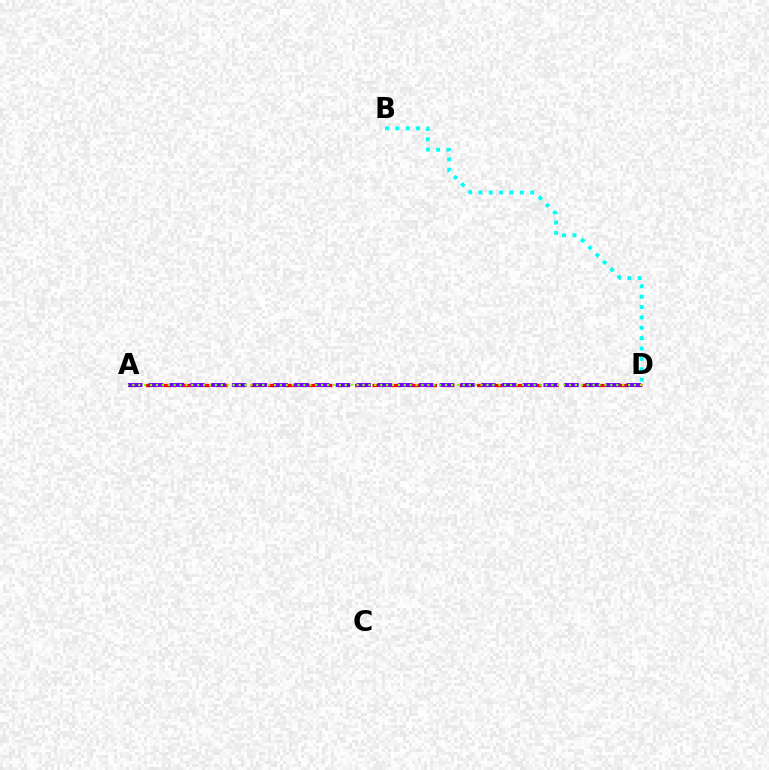{('A', 'D'): [{'color': '#ff0000', 'line_style': 'dashed', 'thickness': 2.37}, {'color': '#7200ff', 'line_style': 'dashed', 'thickness': 2.82}, {'color': '#84ff00', 'line_style': 'dotted', 'thickness': 1.6}], ('B', 'D'): [{'color': '#00fff6', 'line_style': 'dotted', 'thickness': 2.81}]}